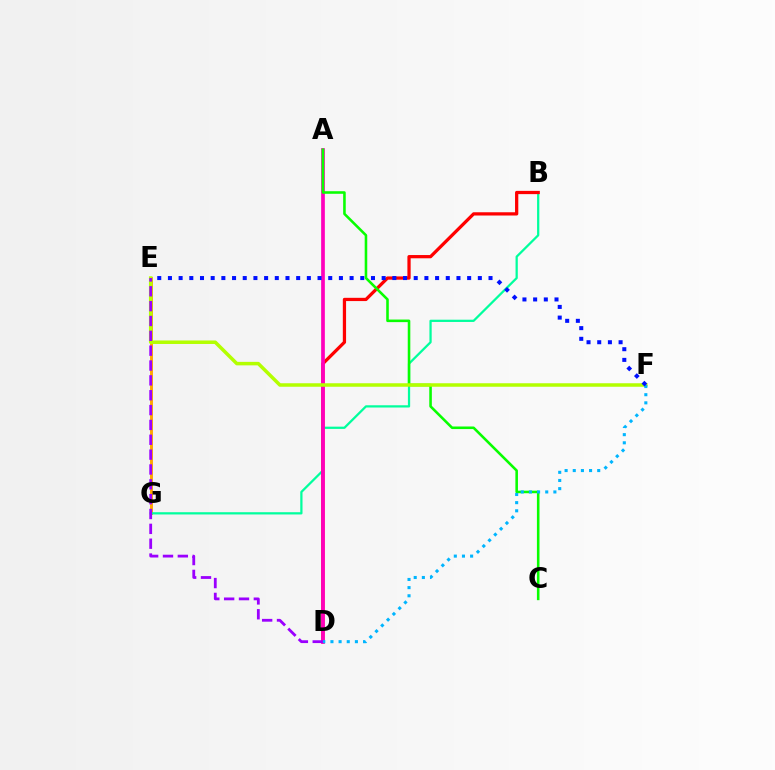{('E', 'G'): [{'color': '#ffa500', 'line_style': 'solid', 'thickness': 2.1}], ('B', 'G'): [{'color': '#00ff9d', 'line_style': 'solid', 'thickness': 1.62}], ('B', 'D'): [{'color': '#ff0000', 'line_style': 'solid', 'thickness': 2.34}], ('A', 'D'): [{'color': '#ff00bd', 'line_style': 'solid', 'thickness': 2.66}], ('A', 'C'): [{'color': '#08ff00', 'line_style': 'solid', 'thickness': 1.85}], ('E', 'F'): [{'color': '#b3ff00', 'line_style': 'solid', 'thickness': 2.52}, {'color': '#0010ff', 'line_style': 'dotted', 'thickness': 2.9}], ('D', 'F'): [{'color': '#00b5ff', 'line_style': 'dotted', 'thickness': 2.22}], ('D', 'E'): [{'color': '#9b00ff', 'line_style': 'dashed', 'thickness': 2.02}]}